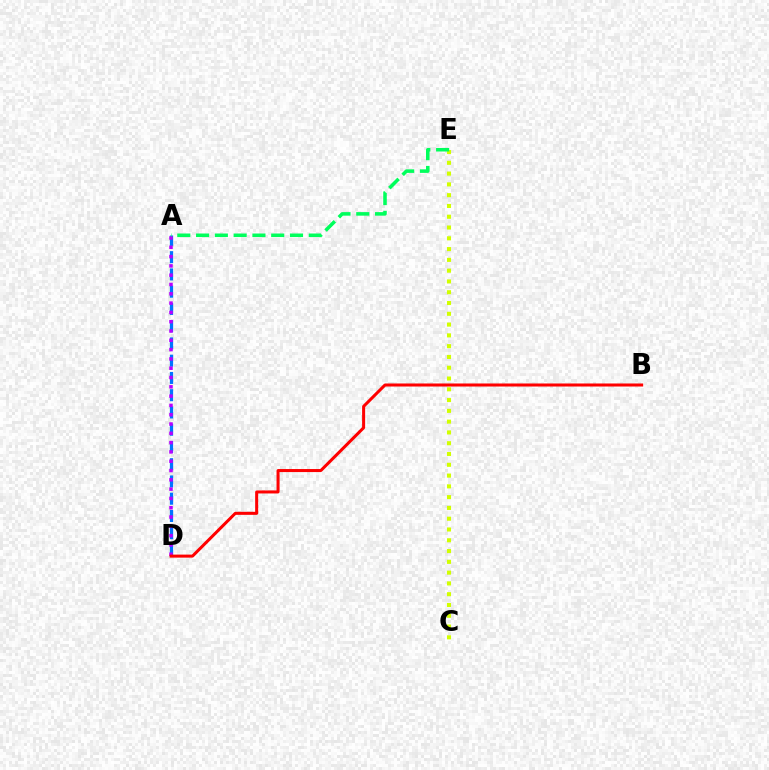{('A', 'D'): [{'color': '#0074ff', 'line_style': 'dashed', 'thickness': 2.34}, {'color': '#b900ff', 'line_style': 'dotted', 'thickness': 2.53}], ('C', 'E'): [{'color': '#d1ff00', 'line_style': 'dotted', 'thickness': 2.93}], ('B', 'D'): [{'color': '#ff0000', 'line_style': 'solid', 'thickness': 2.18}], ('A', 'E'): [{'color': '#00ff5c', 'line_style': 'dashed', 'thickness': 2.55}]}